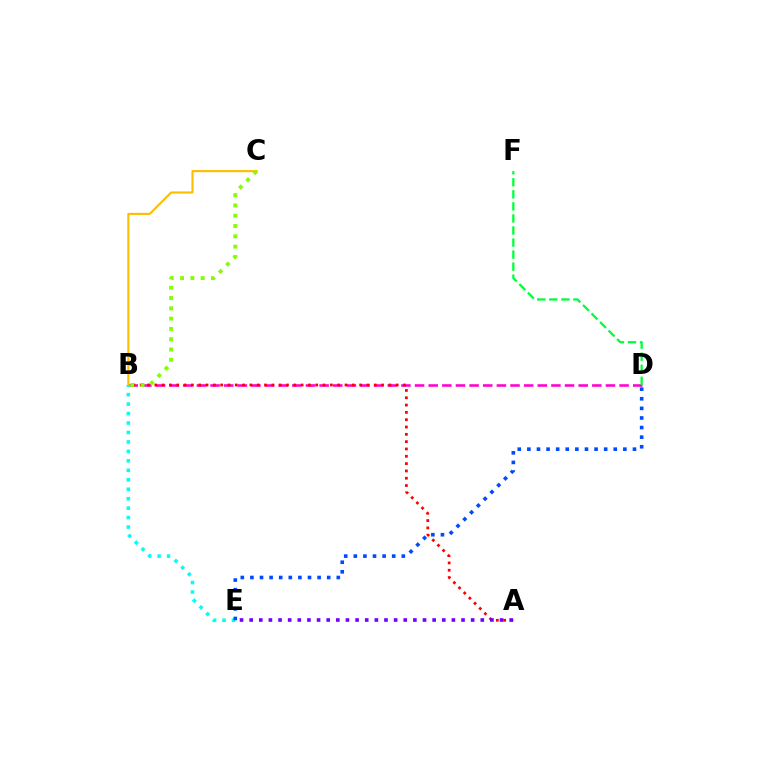{('B', 'D'): [{'color': '#ff00cf', 'line_style': 'dashed', 'thickness': 1.85}], ('A', 'B'): [{'color': '#ff0000', 'line_style': 'dotted', 'thickness': 1.99}], ('B', 'C'): [{'color': '#ffbd00', 'line_style': 'solid', 'thickness': 1.53}, {'color': '#84ff00', 'line_style': 'dotted', 'thickness': 2.8}], ('D', 'F'): [{'color': '#00ff39', 'line_style': 'dashed', 'thickness': 1.64}], ('A', 'E'): [{'color': '#7200ff', 'line_style': 'dotted', 'thickness': 2.62}], ('B', 'E'): [{'color': '#00fff6', 'line_style': 'dotted', 'thickness': 2.57}], ('D', 'E'): [{'color': '#004bff', 'line_style': 'dotted', 'thickness': 2.61}]}